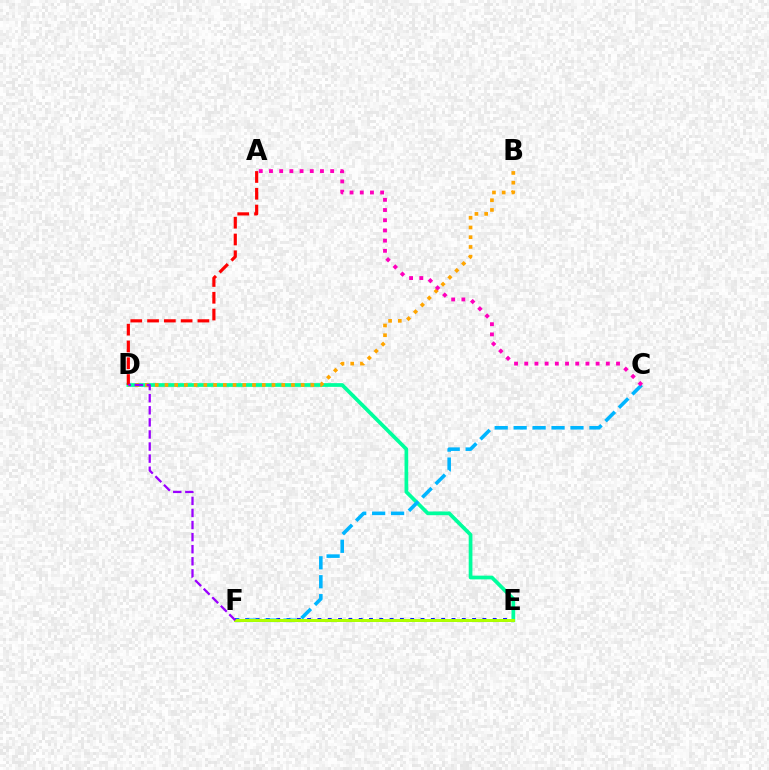{('D', 'E'): [{'color': '#00ff9d', 'line_style': 'solid', 'thickness': 2.68}], ('E', 'F'): [{'color': '#0010ff', 'line_style': 'dotted', 'thickness': 2.8}, {'color': '#08ff00', 'line_style': 'solid', 'thickness': 1.98}, {'color': '#b3ff00', 'line_style': 'solid', 'thickness': 2.06}], ('C', 'F'): [{'color': '#00b5ff', 'line_style': 'dashed', 'thickness': 2.57}], ('B', 'D'): [{'color': '#ffa500', 'line_style': 'dotted', 'thickness': 2.64}], ('A', 'D'): [{'color': '#ff0000', 'line_style': 'dashed', 'thickness': 2.28}], ('D', 'F'): [{'color': '#9b00ff', 'line_style': 'dashed', 'thickness': 1.64}], ('A', 'C'): [{'color': '#ff00bd', 'line_style': 'dotted', 'thickness': 2.77}]}